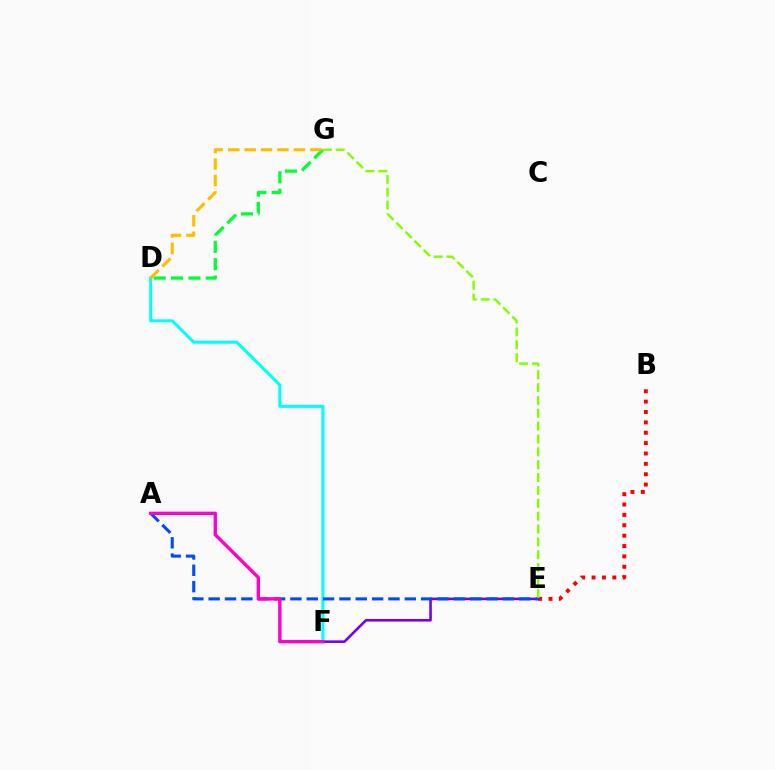{('D', 'G'): [{'color': '#00ff39', 'line_style': 'dashed', 'thickness': 2.36}, {'color': '#ffbd00', 'line_style': 'dashed', 'thickness': 2.23}], ('D', 'F'): [{'color': '#00fff6', 'line_style': 'solid', 'thickness': 2.18}], ('B', 'E'): [{'color': '#ff0000', 'line_style': 'dotted', 'thickness': 2.82}], ('E', 'F'): [{'color': '#7200ff', 'line_style': 'solid', 'thickness': 1.86}], ('A', 'E'): [{'color': '#004bff', 'line_style': 'dashed', 'thickness': 2.22}], ('E', 'G'): [{'color': '#84ff00', 'line_style': 'dashed', 'thickness': 1.75}], ('A', 'F'): [{'color': '#ff00cf', 'line_style': 'solid', 'thickness': 2.42}]}